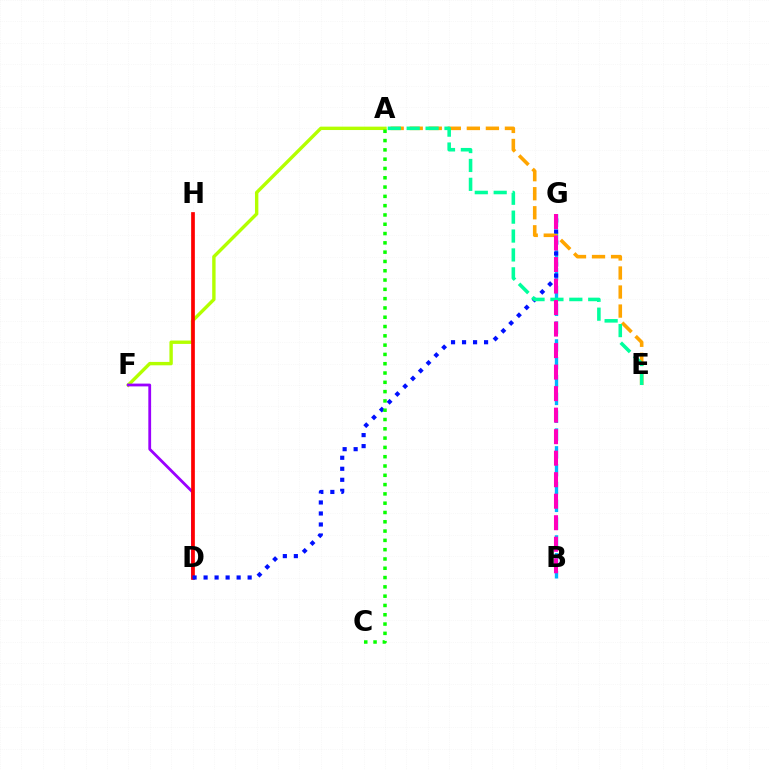{('B', 'G'): [{'color': '#00b5ff', 'line_style': 'dashed', 'thickness': 2.42}, {'color': '#ff00bd', 'line_style': 'dashed', 'thickness': 2.92}], ('A', 'F'): [{'color': '#b3ff00', 'line_style': 'solid', 'thickness': 2.44}], ('D', 'F'): [{'color': '#9b00ff', 'line_style': 'solid', 'thickness': 2.01}], ('A', 'E'): [{'color': '#ffa500', 'line_style': 'dashed', 'thickness': 2.59}, {'color': '#00ff9d', 'line_style': 'dashed', 'thickness': 2.57}], ('D', 'H'): [{'color': '#ff0000', 'line_style': 'solid', 'thickness': 2.67}], ('D', 'G'): [{'color': '#0010ff', 'line_style': 'dotted', 'thickness': 2.99}], ('A', 'C'): [{'color': '#08ff00', 'line_style': 'dotted', 'thickness': 2.53}]}